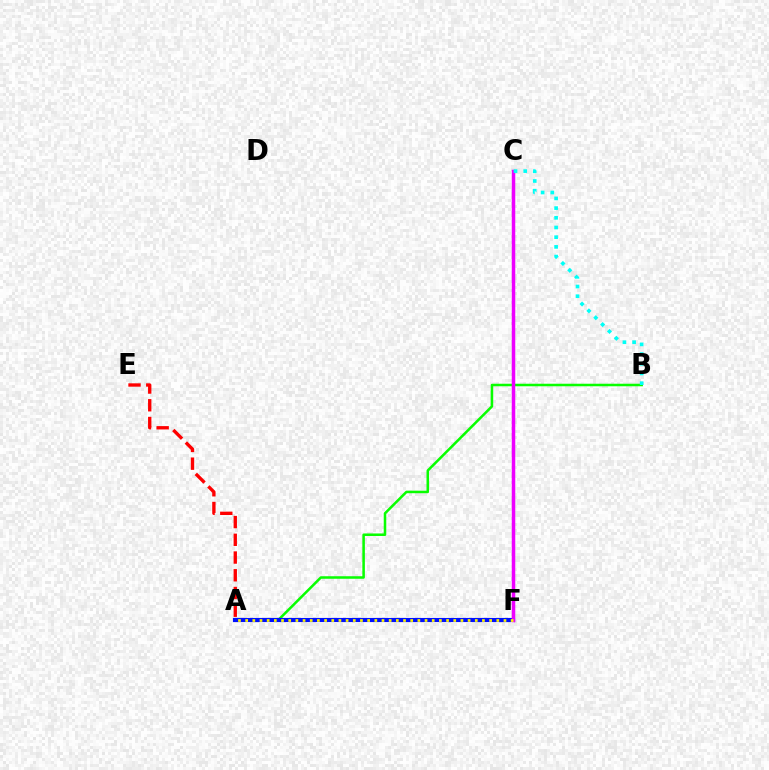{('A', 'B'): [{'color': '#08ff00', 'line_style': 'solid', 'thickness': 1.82}], ('A', 'F'): [{'color': '#0010ff', 'line_style': 'solid', 'thickness': 2.97}, {'color': '#fcf500', 'line_style': 'dotted', 'thickness': 1.95}], ('C', 'F'): [{'color': '#ee00ff', 'line_style': 'solid', 'thickness': 2.52}], ('A', 'E'): [{'color': '#ff0000', 'line_style': 'dashed', 'thickness': 2.41}], ('B', 'C'): [{'color': '#00fff6', 'line_style': 'dotted', 'thickness': 2.63}]}